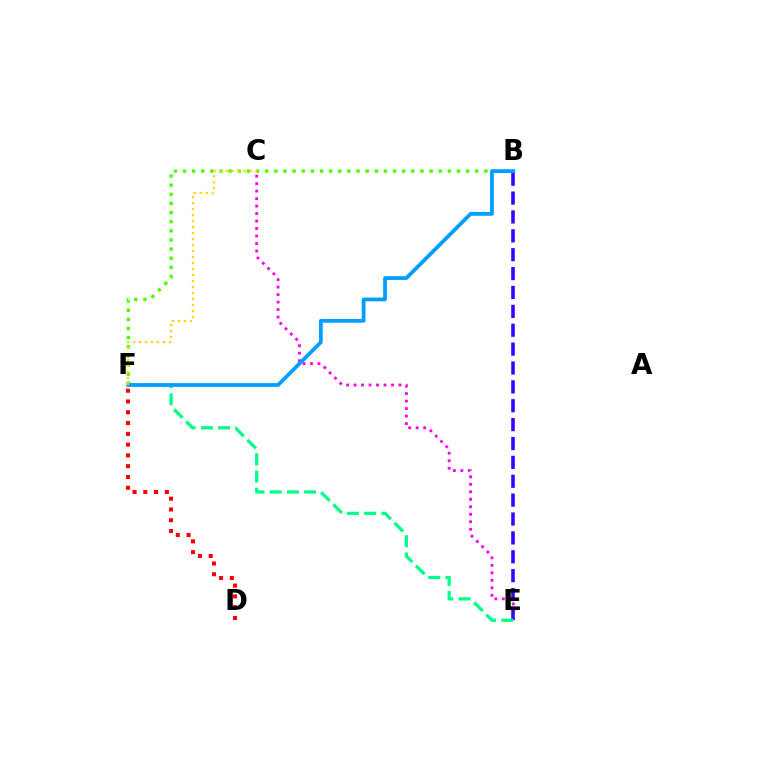{('B', 'F'): [{'color': '#4fff00', 'line_style': 'dotted', 'thickness': 2.48}, {'color': '#009eff', 'line_style': 'solid', 'thickness': 2.7}], ('C', 'E'): [{'color': '#ff00ed', 'line_style': 'dotted', 'thickness': 2.04}], ('B', 'E'): [{'color': '#3700ff', 'line_style': 'dashed', 'thickness': 2.56}], ('D', 'F'): [{'color': '#ff0000', 'line_style': 'dotted', 'thickness': 2.93}], ('E', 'F'): [{'color': '#00ff86', 'line_style': 'dashed', 'thickness': 2.34}], ('C', 'F'): [{'color': '#ffd500', 'line_style': 'dotted', 'thickness': 1.63}]}